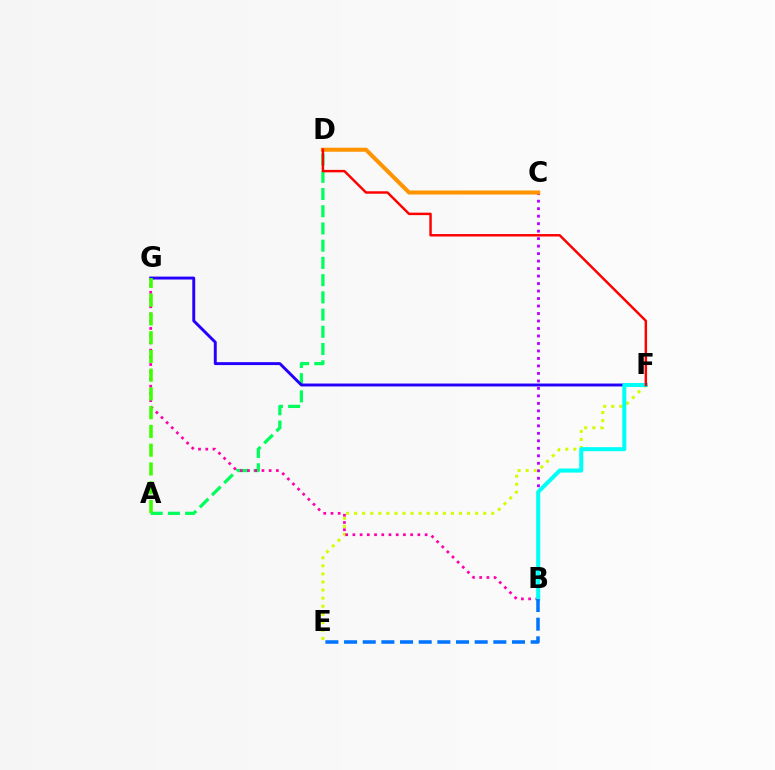{('E', 'F'): [{'color': '#d1ff00', 'line_style': 'dotted', 'thickness': 2.19}], ('A', 'D'): [{'color': '#00ff5c', 'line_style': 'dashed', 'thickness': 2.34}], ('B', 'C'): [{'color': '#b900ff', 'line_style': 'dotted', 'thickness': 2.03}], ('F', 'G'): [{'color': '#2500ff', 'line_style': 'solid', 'thickness': 2.11}], ('B', 'G'): [{'color': '#ff00ac', 'line_style': 'dotted', 'thickness': 1.96}], ('A', 'G'): [{'color': '#3dff00', 'line_style': 'dashed', 'thickness': 2.55}], ('B', 'F'): [{'color': '#00fff6', 'line_style': 'solid', 'thickness': 2.91}], ('B', 'E'): [{'color': '#0074ff', 'line_style': 'dashed', 'thickness': 2.53}], ('C', 'D'): [{'color': '#ff9400', 'line_style': 'solid', 'thickness': 2.91}], ('D', 'F'): [{'color': '#ff0000', 'line_style': 'solid', 'thickness': 1.77}]}